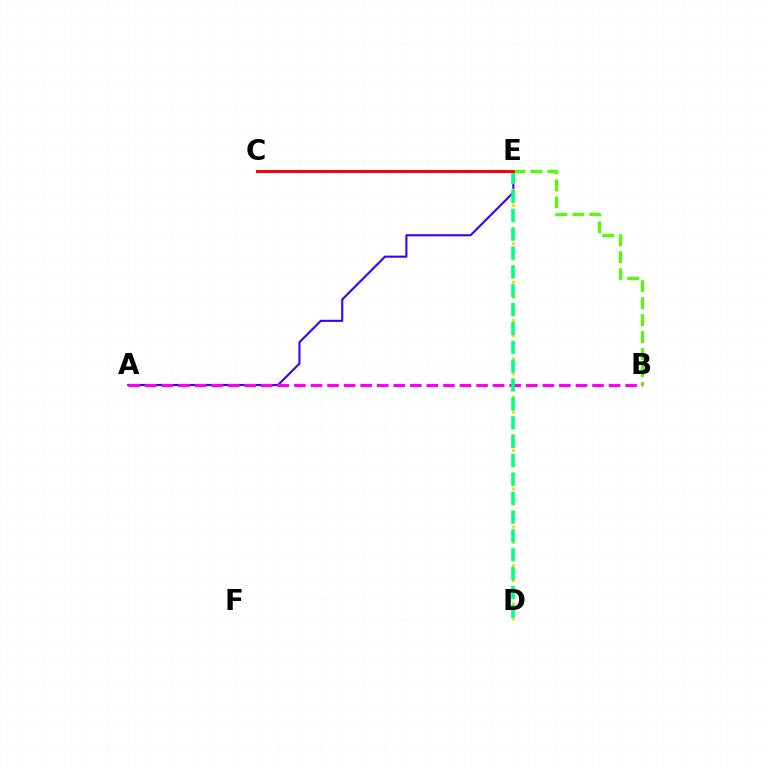{('C', 'E'): [{'color': '#009eff', 'line_style': 'solid', 'thickness': 2.03}, {'color': '#ff0000', 'line_style': 'solid', 'thickness': 2.09}], ('A', 'E'): [{'color': '#3700ff', 'line_style': 'solid', 'thickness': 1.51}], ('B', 'E'): [{'color': '#4fff00', 'line_style': 'dashed', 'thickness': 2.31}], ('D', 'E'): [{'color': '#ffd500', 'line_style': 'dotted', 'thickness': 2.08}, {'color': '#00ff86', 'line_style': 'dashed', 'thickness': 2.56}], ('A', 'B'): [{'color': '#ff00ed', 'line_style': 'dashed', 'thickness': 2.25}]}